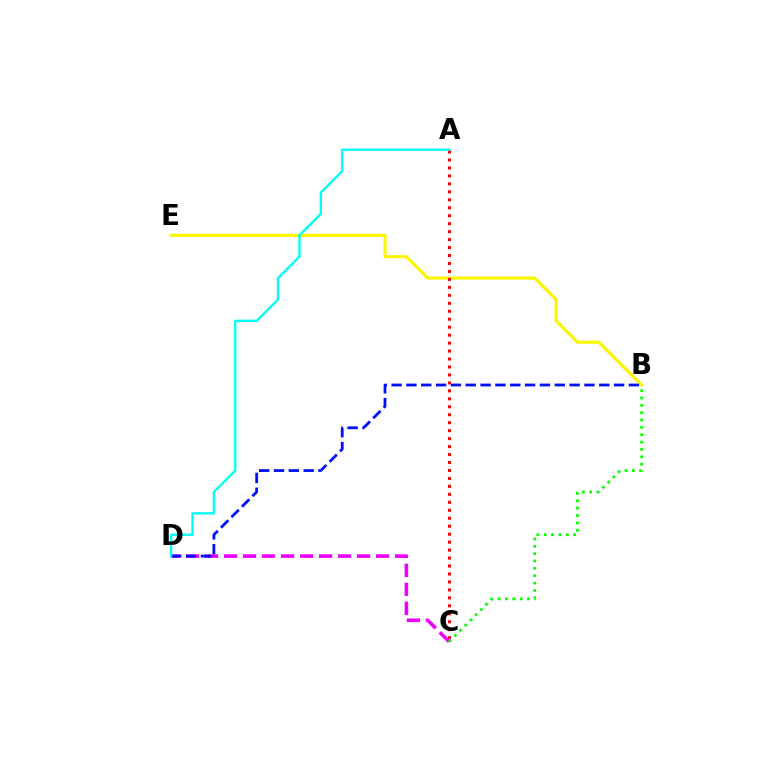{('B', 'E'): [{'color': '#fcf500', 'line_style': 'solid', 'thickness': 2.24}], ('A', 'C'): [{'color': '#ff0000', 'line_style': 'dotted', 'thickness': 2.16}], ('C', 'D'): [{'color': '#ee00ff', 'line_style': 'dashed', 'thickness': 2.58}], ('B', 'D'): [{'color': '#0010ff', 'line_style': 'dashed', 'thickness': 2.02}], ('A', 'D'): [{'color': '#00fff6', 'line_style': 'solid', 'thickness': 1.7}], ('B', 'C'): [{'color': '#08ff00', 'line_style': 'dotted', 'thickness': 2.0}]}